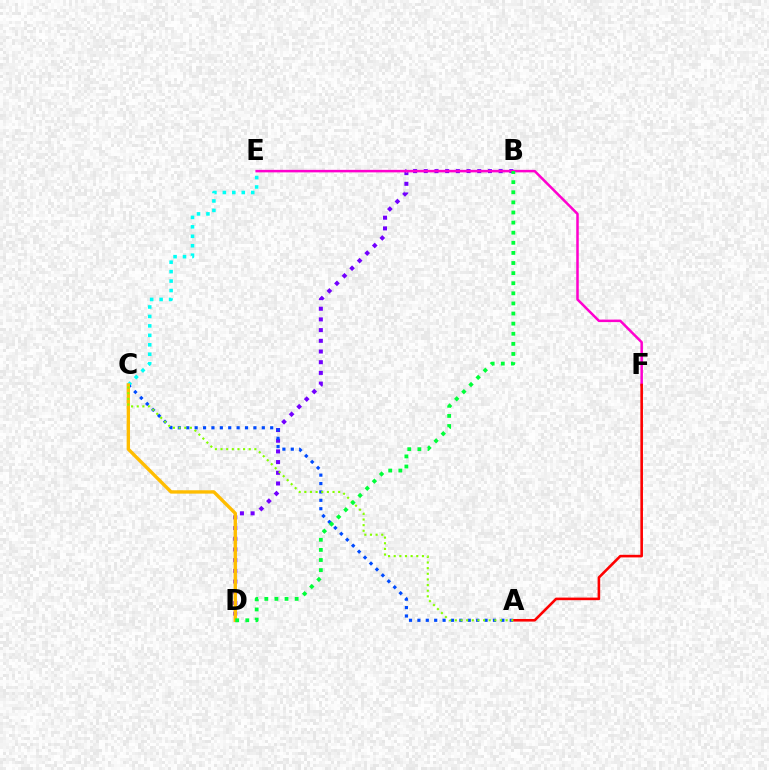{('C', 'E'): [{'color': '#00fff6', 'line_style': 'dotted', 'thickness': 2.57}], ('B', 'D'): [{'color': '#7200ff', 'line_style': 'dotted', 'thickness': 2.91}, {'color': '#00ff39', 'line_style': 'dotted', 'thickness': 2.75}], ('E', 'F'): [{'color': '#ff00cf', 'line_style': 'solid', 'thickness': 1.81}], ('A', 'F'): [{'color': '#ff0000', 'line_style': 'solid', 'thickness': 1.87}], ('A', 'C'): [{'color': '#004bff', 'line_style': 'dotted', 'thickness': 2.28}, {'color': '#84ff00', 'line_style': 'dotted', 'thickness': 1.53}], ('C', 'D'): [{'color': '#ffbd00', 'line_style': 'solid', 'thickness': 2.42}]}